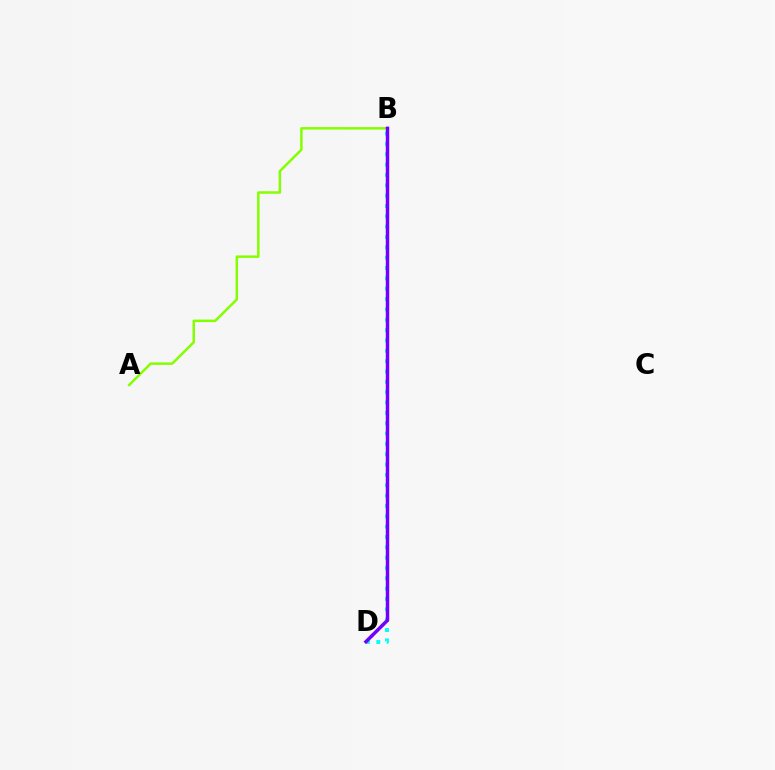{('B', 'D'): [{'color': '#00fff6', 'line_style': 'dotted', 'thickness': 2.81}, {'color': '#ff0000', 'line_style': 'dotted', 'thickness': 1.98}, {'color': '#7200ff', 'line_style': 'solid', 'thickness': 2.48}], ('A', 'B'): [{'color': '#84ff00', 'line_style': 'solid', 'thickness': 1.79}]}